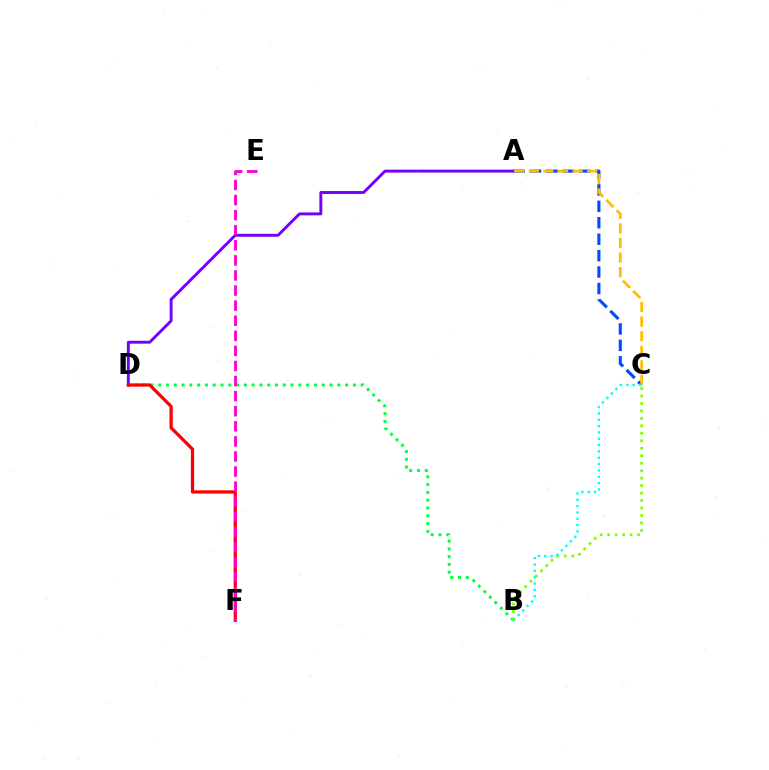{('B', 'D'): [{'color': '#00ff39', 'line_style': 'dotted', 'thickness': 2.12}], ('A', 'D'): [{'color': '#7200ff', 'line_style': 'solid', 'thickness': 2.09}], ('A', 'C'): [{'color': '#004bff', 'line_style': 'dashed', 'thickness': 2.23}, {'color': '#ffbd00', 'line_style': 'dashed', 'thickness': 1.98}], ('D', 'F'): [{'color': '#ff0000', 'line_style': 'solid', 'thickness': 2.34}], ('B', 'C'): [{'color': '#84ff00', 'line_style': 'dotted', 'thickness': 2.03}, {'color': '#00fff6', 'line_style': 'dotted', 'thickness': 1.72}], ('E', 'F'): [{'color': '#ff00cf', 'line_style': 'dashed', 'thickness': 2.05}]}